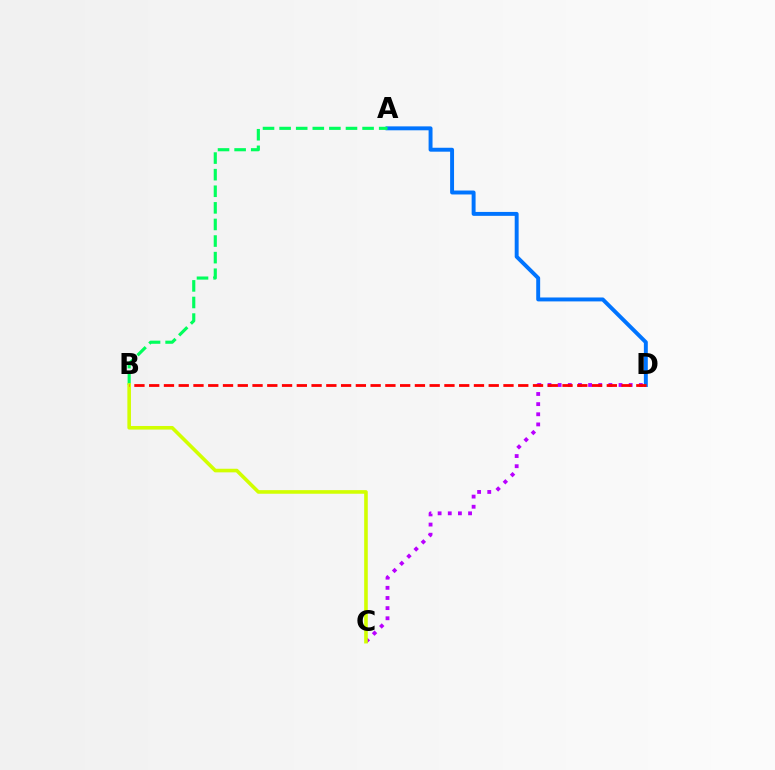{('A', 'D'): [{'color': '#0074ff', 'line_style': 'solid', 'thickness': 2.83}], ('C', 'D'): [{'color': '#b900ff', 'line_style': 'dotted', 'thickness': 2.76}], ('A', 'B'): [{'color': '#00ff5c', 'line_style': 'dashed', 'thickness': 2.25}], ('B', 'C'): [{'color': '#d1ff00', 'line_style': 'solid', 'thickness': 2.59}], ('B', 'D'): [{'color': '#ff0000', 'line_style': 'dashed', 'thickness': 2.01}]}